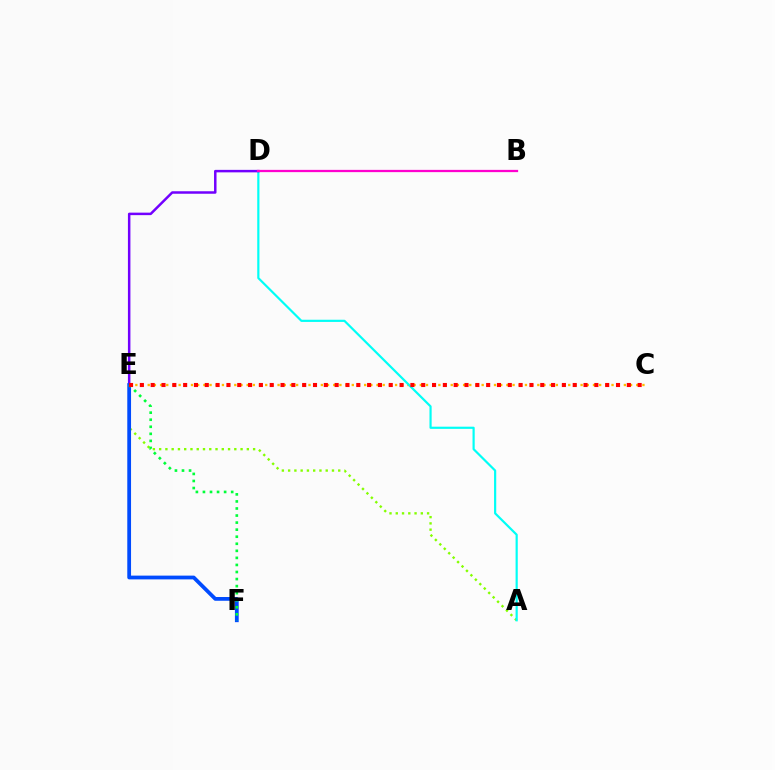{('C', 'E'): [{'color': '#ffbd00', 'line_style': 'dotted', 'thickness': 1.68}, {'color': '#ff0000', 'line_style': 'dotted', 'thickness': 2.94}], ('A', 'E'): [{'color': '#84ff00', 'line_style': 'dotted', 'thickness': 1.7}], ('A', 'D'): [{'color': '#00fff6', 'line_style': 'solid', 'thickness': 1.57}], ('D', 'E'): [{'color': '#7200ff', 'line_style': 'solid', 'thickness': 1.79}], ('E', 'F'): [{'color': '#004bff', 'line_style': 'solid', 'thickness': 2.71}, {'color': '#00ff39', 'line_style': 'dotted', 'thickness': 1.92}], ('B', 'D'): [{'color': '#ff00cf', 'line_style': 'solid', 'thickness': 1.63}]}